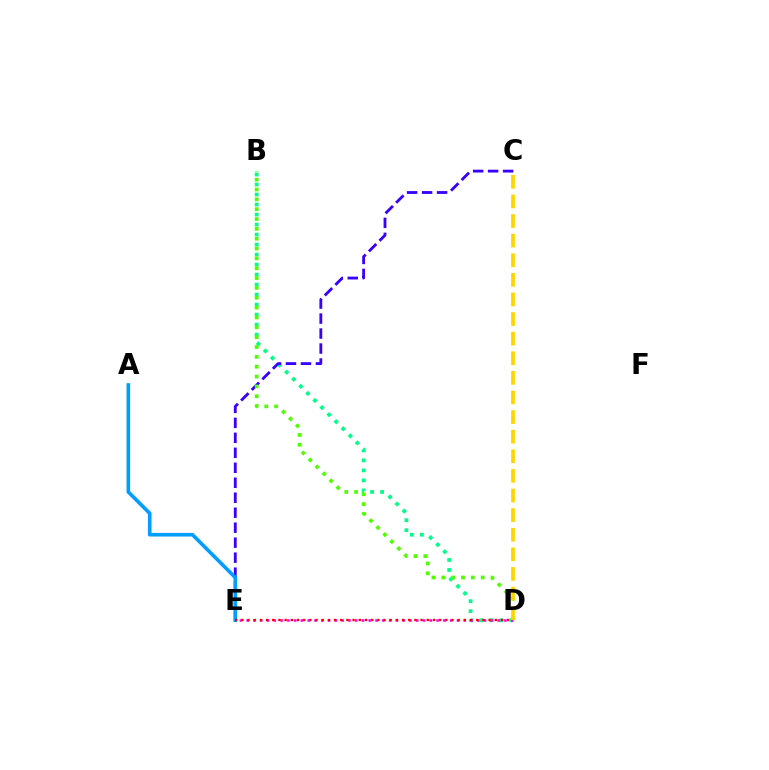{('B', 'D'): [{'color': '#00ff86', 'line_style': 'dotted', 'thickness': 2.72}, {'color': '#4fff00', 'line_style': 'dotted', 'thickness': 2.67}], ('C', 'E'): [{'color': '#3700ff', 'line_style': 'dashed', 'thickness': 2.03}], ('D', 'E'): [{'color': '#ff00ed', 'line_style': 'dotted', 'thickness': 1.84}, {'color': '#ff0000', 'line_style': 'dotted', 'thickness': 1.68}], ('A', 'E'): [{'color': '#009eff', 'line_style': 'solid', 'thickness': 2.61}], ('C', 'D'): [{'color': '#ffd500', 'line_style': 'dashed', 'thickness': 2.66}]}